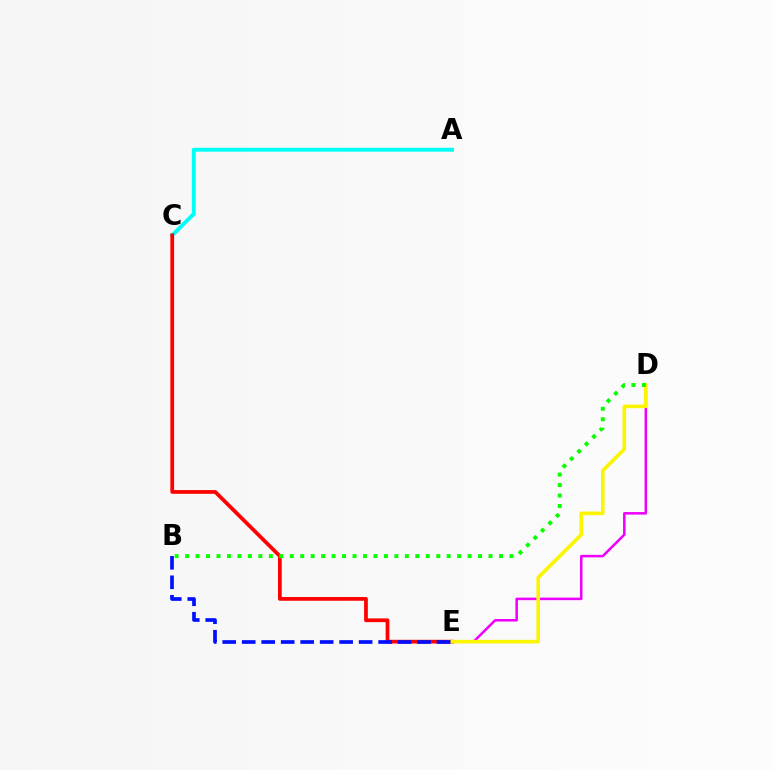{('A', 'C'): [{'color': '#00fff6', 'line_style': 'solid', 'thickness': 2.79}], ('D', 'E'): [{'color': '#ee00ff', 'line_style': 'solid', 'thickness': 1.82}, {'color': '#fcf500', 'line_style': 'solid', 'thickness': 2.6}], ('C', 'E'): [{'color': '#ff0000', 'line_style': 'solid', 'thickness': 2.69}], ('B', 'D'): [{'color': '#08ff00', 'line_style': 'dotted', 'thickness': 2.84}], ('B', 'E'): [{'color': '#0010ff', 'line_style': 'dashed', 'thickness': 2.65}]}